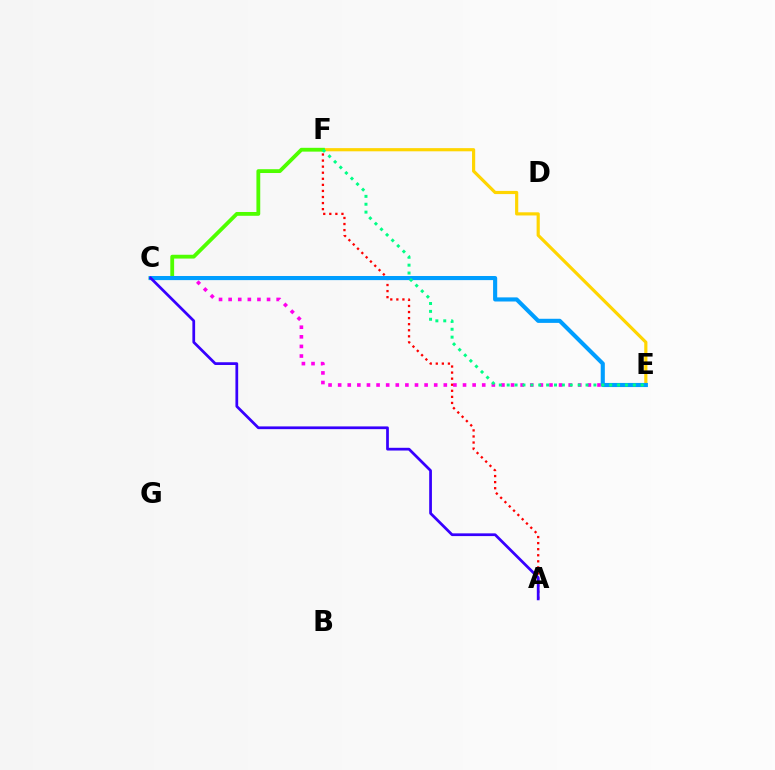{('E', 'F'): [{'color': '#ffd500', 'line_style': 'solid', 'thickness': 2.28}, {'color': '#00ff86', 'line_style': 'dotted', 'thickness': 2.14}], ('C', 'E'): [{'color': '#ff00ed', 'line_style': 'dotted', 'thickness': 2.61}, {'color': '#009eff', 'line_style': 'solid', 'thickness': 2.96}], ('A', 'F'): [{'color': '#ff0000', 'line_style': 'dotted', 'thickness': 1.65}], ('C', 'F'): [{'color': '#4fff00', 'line_style': 'solid', 'thickness': 2.74}], ('A', 'C'): [{'color': '#3700ff', 'line_style': 'solid', 'thickness': 1.97}]}